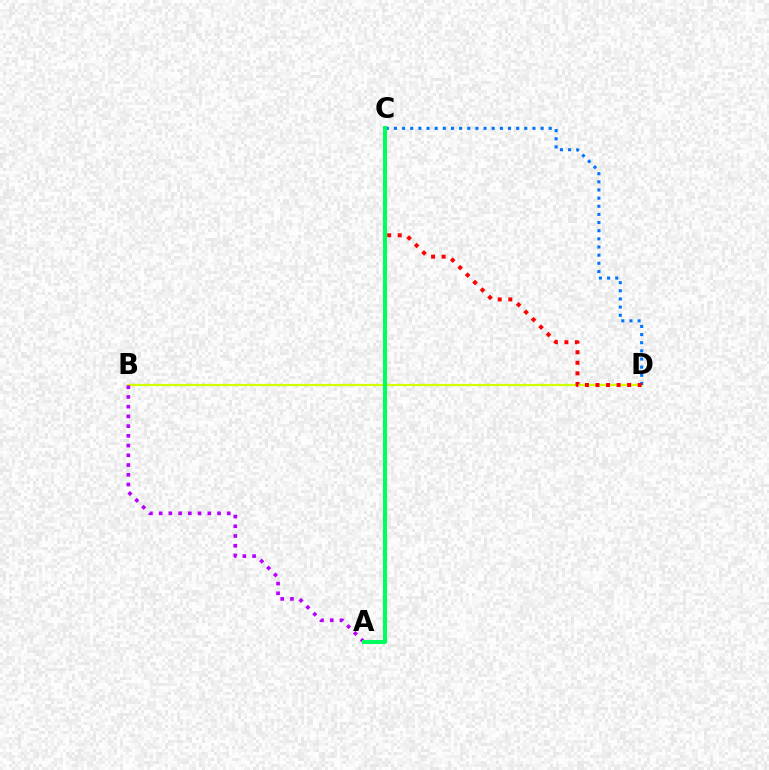{('B', 'D'): [{'color': '#d1ff00', 'line_style': 'solid', 'thickness': 1.61}], ('C', 'D'): [{'color': '#0074ff', 'line_style': 'dotted', 'thickness': 2.21}, {'color': '#ff0000', 'line_style': 'dotted', 'thickness': 2.87}], ('A', 'B'): [{'color': '#b900ff', 'line_style': 'dotted', 'thickness': 2.64}], ('A', 'C'): [{'color': '#00ff5c', 'line_style': 'solid', 'thickness': 2.92}]}